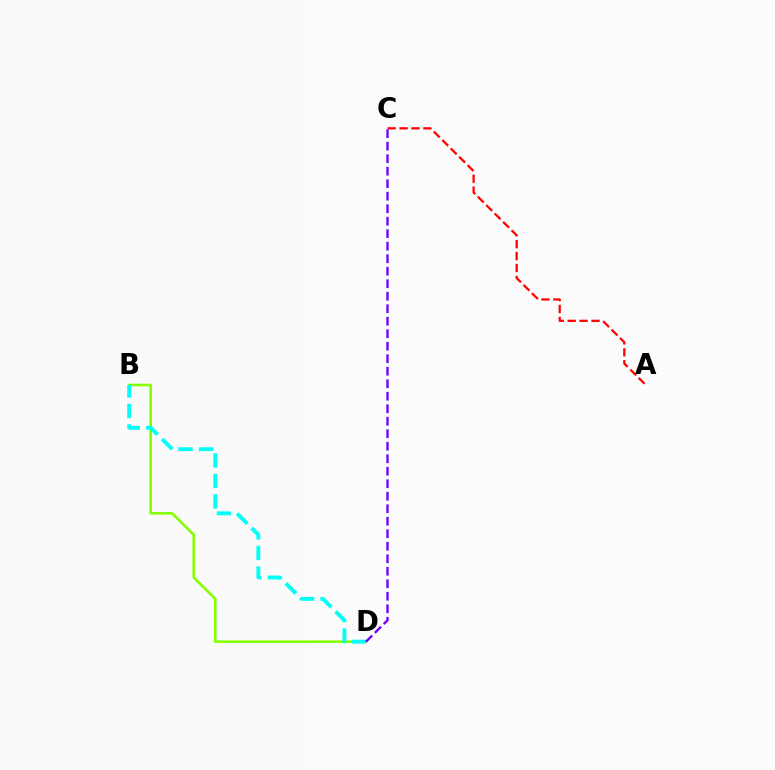{('B', 'D'): [{'color': '#84ff00', 'line_style': 'solid', 'thickness': 1.84}, {'color': '#00fff6', 'line_style': 'dashed', 'thickness': 2.79}], ('A', 'C'): [{'color': '#ff0000', 'line_style': 'dashed', 'thickness': 1.62}], ('C', 'D'): [{'color': '#7200ff', 'line_style': 'dashed', 'thickness': 1.7}]}